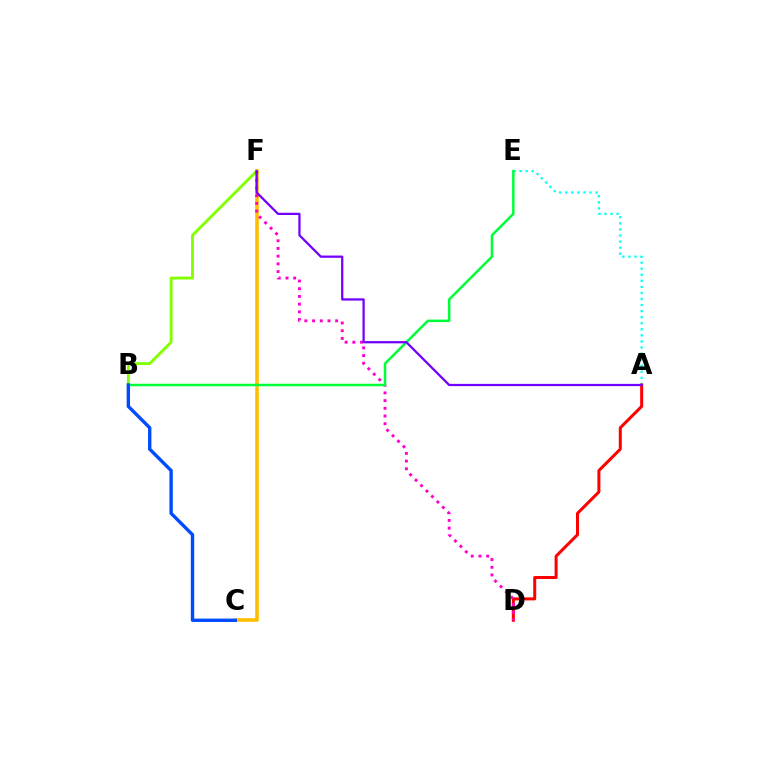{('B', 'F'): [{'color': '#84ff00', 'line_style': 'solid', 'thickness': 2.08}], ('C', 'F'): [{'color': '#ffbd00', 'line_style': 'solid', 'thickness': 2.58}], ('A', 'E'): [{'color': '#00fff6', 'line_style': 'dotted', 'thickness': 1.65}], ('A', 'D'): [{'color': '#ff0000', 'line_style': 'solid', 'thickness': 2.17}], ('D', 'F'): [{'color': '#ff00cf', 'line_style': 'dotted', 'thickness': 2.09}], ('B', 'E'): [{'color': '#00ff39', 'line_style': 'solid', 'thickness': 1.8}], ('B', 'C'): [{'color': '#004bff', 'line_style': 'solid', 'thickness': 2.43}], ('A', 'F'): [{'color': '#7200ff', 'line_style': 'solid', 'thickness': 1.62}]}